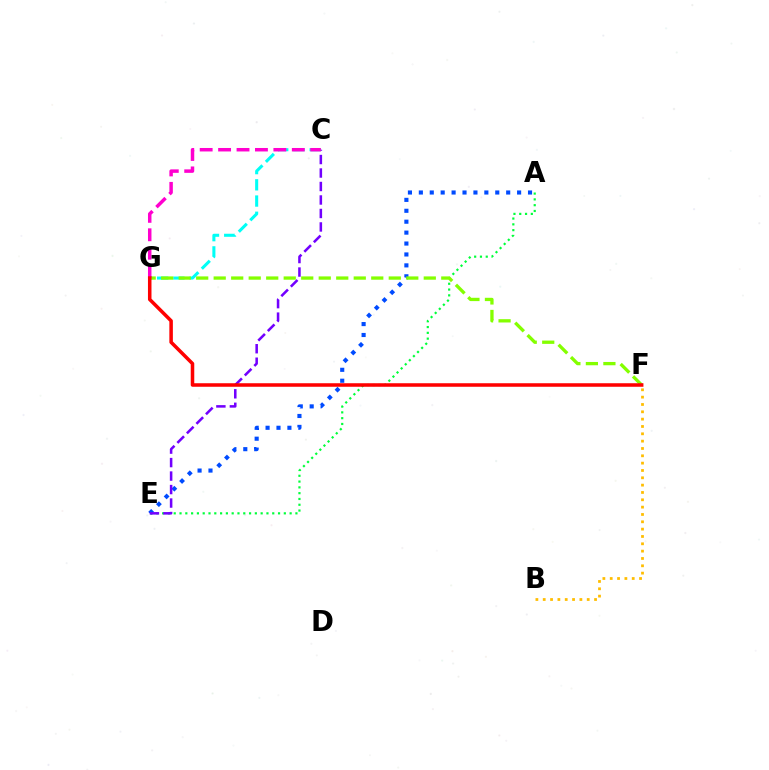{('C', 'G'): [{'color': '#00fff6', 'line_style': 'dashed', 'thickness': 2.2}, {'color': '#ff00cf', 'line_style': 'dashed', 'thickness': 2.5}], ('B', 'F'): [{'color': '#ffbd00', 'line_style': 'dotted', 'thickness': 1.99}], ('A', 'E'): [{'color': '#00ff39', 'line_style': 'dotted', 'thickness': 1.57}, {'color': '#004bff', 'line_style': 'dotted', 'thickness': 2.97}], ('C', 'E'): [{'color': '#7200ff', 'line_style': 'dashed', 'thickness': 1.83}], ('F', 'G'): [{'color': '#84ff00', 'line_style': 'dashed', 'thickness': 2.38}, {'color': '#ff0000', 'line_style': 'solid', 'thickness': 2.54}]}